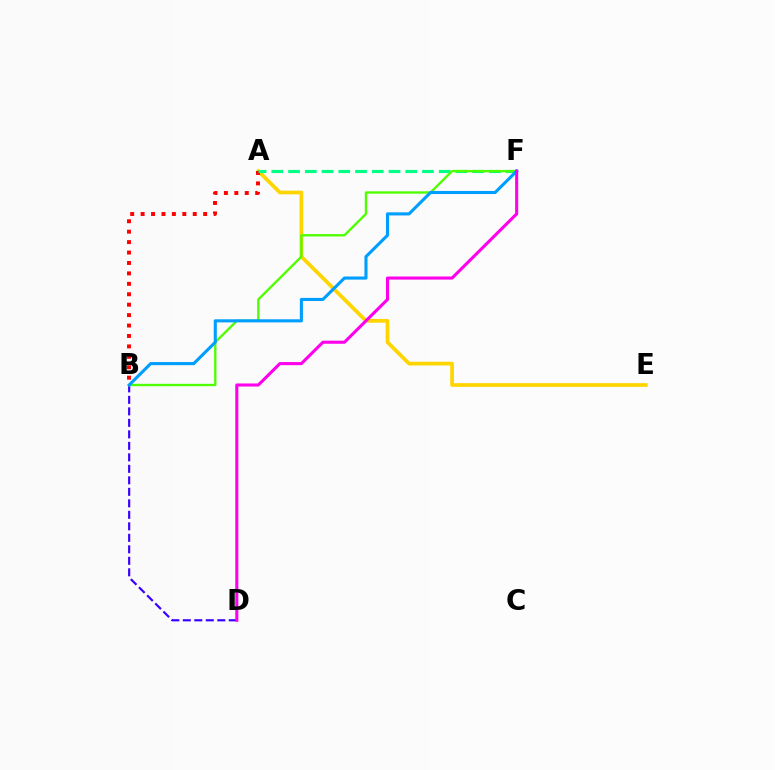{('A', 'E'): [{'color': '#ffd500', 'line_style': 'solid', 'thickness': 2.67}], ('A', 'B'): [{'color': '#ff0000', 'line_style': 'dotted', 'thickness': 2.83}], ('B', 'D'): [{'color': '#3700ff', 'line_style': 'dashed', 'thickness': 1.56}], ('A', 'F'): [{'color': '#00ff86', 'line_style': 'dashed', 'thickness': 2.27}], ('B', 'F'): [{'color': '#4fff00', 'line_style': 'solid', 'thickness': 1.69}, {'color': '#009eff', 'line_style': 'solid', 'thickness': 2.23}], ('D', 'F'): [{'color': '#ff00ed', 'line_style': 'solid', 'thickness': 2.22}]}